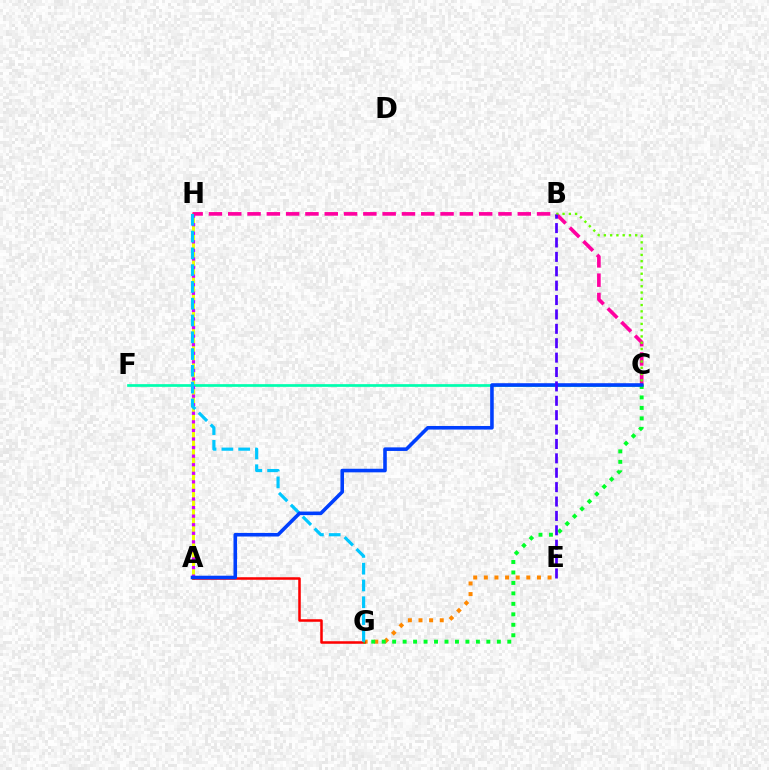{('A', 'H'): [{'color': '#eeff00', 'line_style': 'solid', 'thickness': 2.16}, {'color': '#d600ff', 'line_style': 'dotted', 'thickness': 2.33}], ('E', 'G'): [{'color': '#ff8800', 'line_style': 'dotted', 'thickness': 2.89}], ('C', 'F'): [{'color': '#00ffaf', 'line_style': 'solid', 'thickness': 1.95}], ('A', 'G'): [{'color': '#ff0000', 'line_style': 'solid', 'thickness': 1.82}], ('C', 'G'): [{'color': '#00ff27', 'line_style': 'dotted', 'thickness': 2.84}], ('C', 'H'): [{'color': '#ff00a0', 'line_style': 'dashed', 'thickness': 2.62}], ('G', 'H'): [{'color': '#00c7ff', 'line_style': 'dashed', 'thickness': 2.28}], ('A', 'C'): [{'color': '#003fff', 'line_style': 'solid', 'thickness': 2.58}], ('B', 'C'): [{'color': '#66ff00', 'line_style': 'dotted', 'thickness': 1.7}], ('B', 'E'): [{'color': '#4f00ff', 'line_style': 'dashed', 'thickness': 1.95}]}